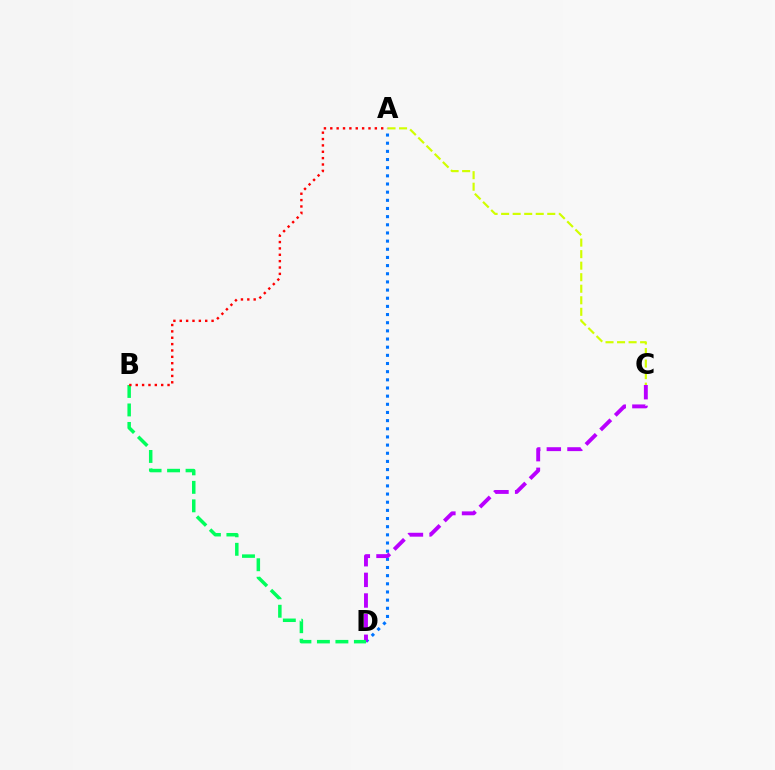{('A', 'C'): [{'color': '#d1ff00', 'line_style': 'dashed', 'thickness': 1.57}], ('A', 'D'): [{'color': '#0074ff', 'line_style': 'dotted', 'thickness': 2.22}], ('C', 'D'): [{'color': '#b900ff', 'line_style': 'dashed', 'thickness': 2.8}], ('B', 'D'): [{'color': '#00ff5c', 'line_style': 'dashed', 'thickness': 2.51}], ('A', 'B'): [{'color': '#ff0000', 'line_style': 'dotted', 'thickness': 1.73}]}